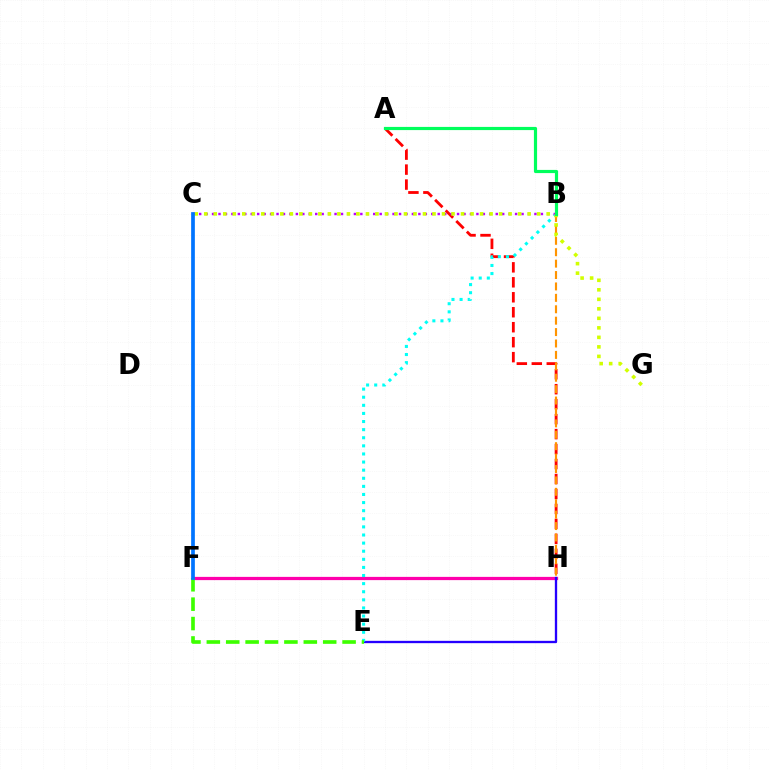{('F', 'H'): [{'color': '#ff00ac', 'line_style': 'solid', 'thickness': 2.33}], ('A', 'H'): [{'color': '#ff0000', 'line_style': 'dashed', 'thickness': 2.03}], ('E', 'H'): [{'color': '#2500ff', 'line_style': 'solid', 'thickness': 1.67}], ('B', 'H'): [{'color': '#ff9400', 'line_style': 'dashed', 'thickness': 1.55}], ('B', 'E'): [{'color': '#00fff6', 'line_style': 'dotted', 'thickness': 2.2}], ('B', 'C'): [{'color': '#b900ff', 'line_style': 'dotted', 'thickness': 1.75}], ('E', 'F'): [{'color': '#3dff00', 'line_style': 'dashed', 'thickness': 2.63}], ('C', 'G'): [{'color': '#d1ff00', 'line_style': 'dotted', 'thickness': 2.58}], ('A', 'B'): [{'color': '#00ff5c', 'line_style': 'solid', 'thickness': 2.29}], ('C', 'F'): [{'color': '#0074ff', 'line_style': 'solid', 'thickness': 2.67}]}